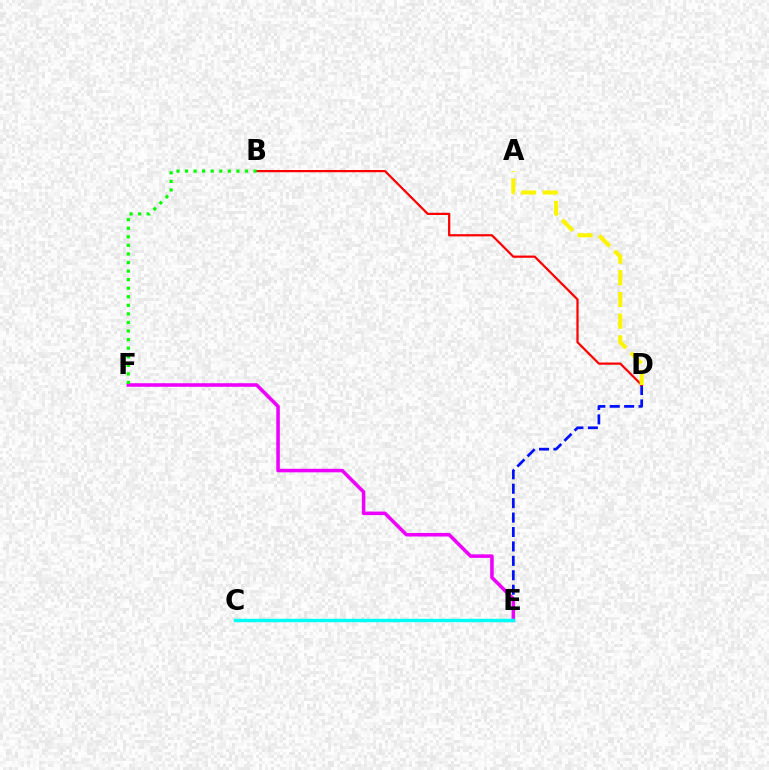{('D', 'E'): [{'color': '#0010ff', 'line_style': 'dashed', 'thickness': 1.96}], ('B', 'D'): [{'color': '#ff0000', 'line_style': 'solid', 'thickness': 1.61}], ('E', 'F'): [{'color': '#ee00ff', 'line_style': 'solid', 'thickness': 2.55}], ('C', 'E'): [{'color': '#00fff6', 'line_style': 'solid', 'thickness': 2.5}], ('B', 'F'): [{'color': '#08ff00', 'line_style': 'dotted', 'thickness': 2.33}], ('A', 'D'): [{'color': '#fcf500', 'line_style': 'dashed', 'thickness': 2.95}]}